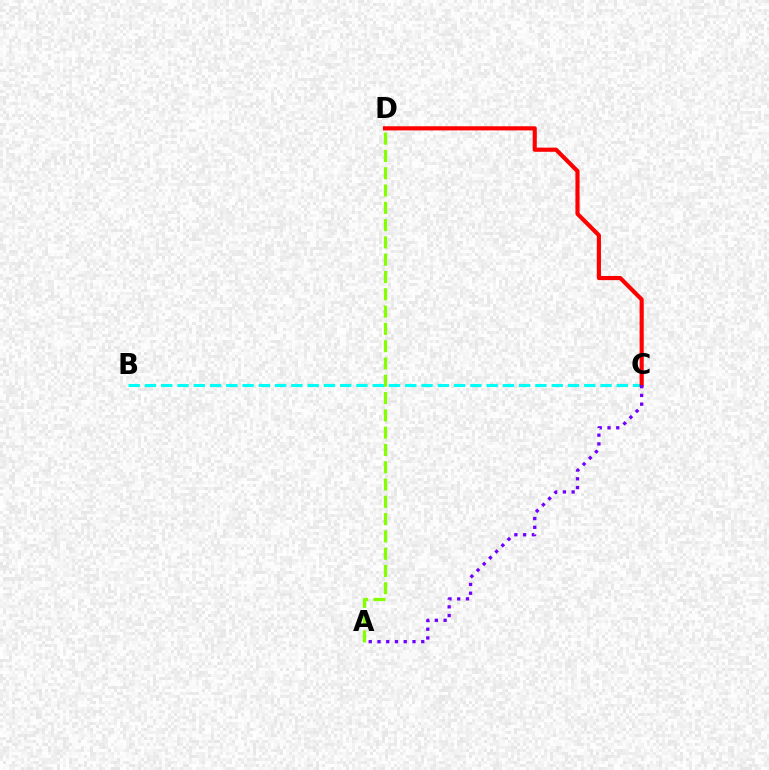{('A', 'D'): [{'color': '#84ff00', 'line_style': 'dashed', 'thickness': 2.35}], ('B', 'C'): [{'color': '#00fff6', 'line_style': 'dashed', 'thickness': 2.21}], ('C', 'D'): [{'color': '#ff0000', 'line_style': 'solid', 'thickness': 2.99}], ('A', 'C'): [{'color': '#7200ff', 'line_style': 'dotted', 'thickness': 2.38}]}